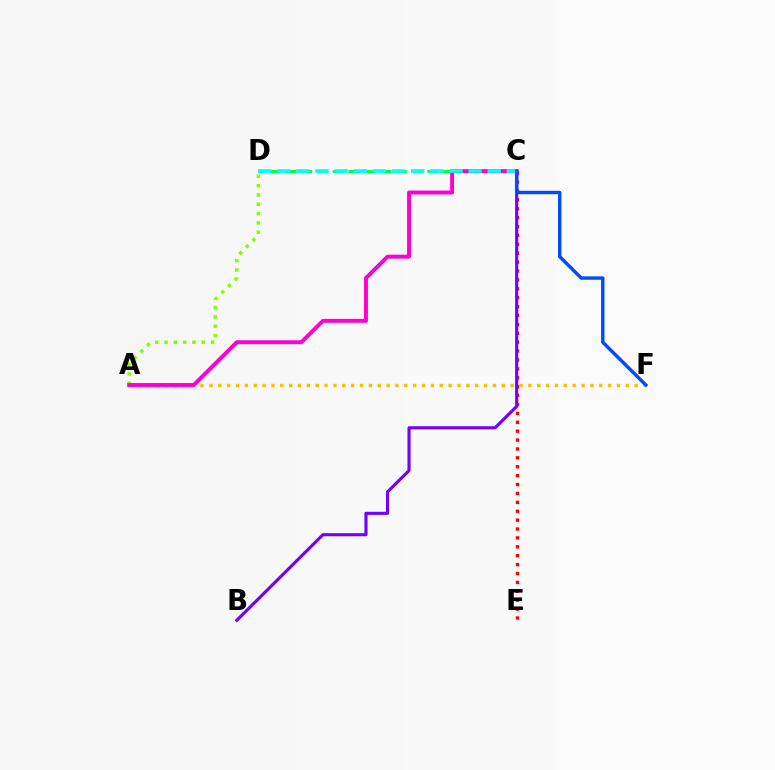{('C', 'E'): [{'color': '#ff0000', 'line_style': 'dotted', 'thickness': 2.42}], ('A', 'D'): [{'color': '#84ff00', 'line_style': 'dotted', 'thickness': 2.53}], ('A', 'F'): [{'color': '#ffbd00', 'line_style': 'dotted', 'thickness': 2.41}], ('C', 'D'): [{'color': '#00ff39', 'line_style': 'dashed', 'thickness': 2.15}, {'color': '#00fff6', 'line_style': 'dashed', 'thickness': 2.6}], ('B', 'C'): [{'color': '#7200ff', 'line_style': 'solid', 'thickness': 2.24}], ('A', 'C'): [{'color': '#ff00cf', 'line_style': 'solid', 'thickness': 2.83}], ('C', 'F'): [{'color': '#004bff', 'line_style': 'solid', 'thickness': 2.46}]}